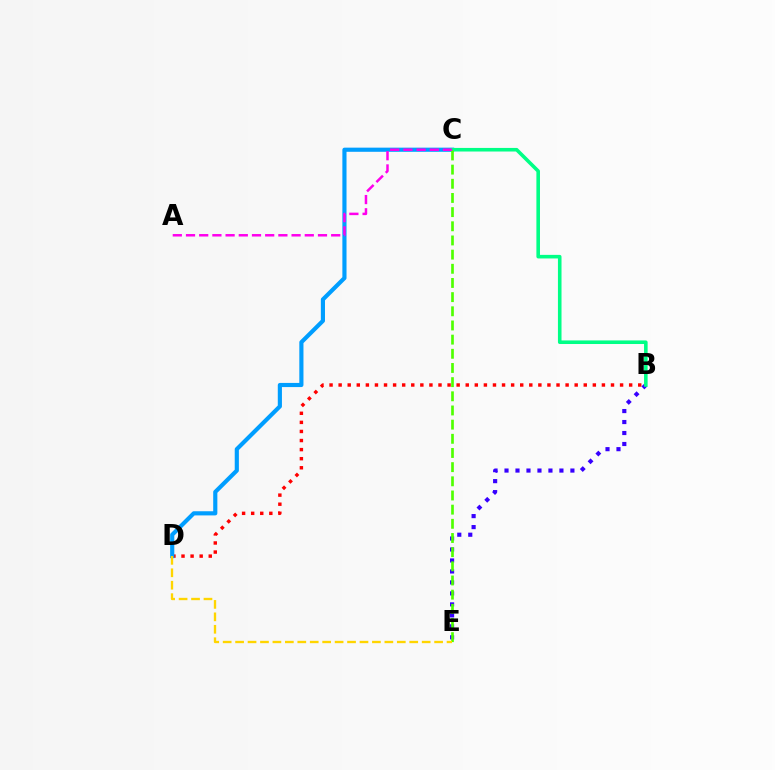{('B', 'D'): [{'color': '#ff0000', 'line_style': 'dotted', 'thickness': 2.47}], ('B', 'E'): [{'color': '#3700ff', 'line_style': 'dotted', 'thickness': 2.98}], ('C', 'D'): [{'color': '#009eff', 'line_style': 'solid', 'thickness': 2.99}], ('B', 'C'): [{'color': '#00ff86', 'line_style': 'solid', 'thickness': 2.58}], ('C', 'E'): [{'color': '#4fff00', 'line_style': 'dashed', 'thickness': 1.92}], ('A', 'C'): [{'color': '#ff00ed', 'line_style': 'dashed', 'thickness': 1.79}], ('D', 'E'): [{'color': '#ffd500', 'line_style': 'dashed', 'thickness': 1.69}]}